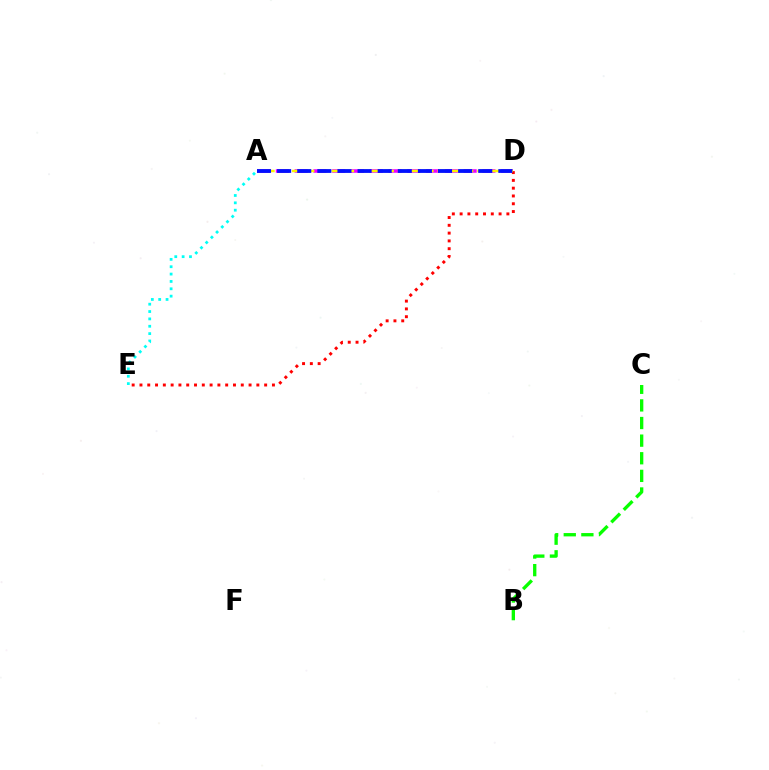{('A', 'D'): [{'color': '#ee00ff', 'line_style': 'dashed', 'thickness': 2.55}, {'color': '#fcf500', 'line_style': 'dashed', 'thickness': 1.8}, {'color': '#0010ff', 'line_style': 'dashed', 'thickness': 2.73}], ('D', 'E'): [{'color': '#ff0000', 'line_style': 'dotted', 'thickness': 2.12}], ('A', 'E'): [{'color': '#00fff6', 'line_style': 'dotted', 'thickness': 2.0}], ('B', 'C'): [{'color': '#08ff00', 'line_style': 'dashed', 'thickness': 2.39}]}